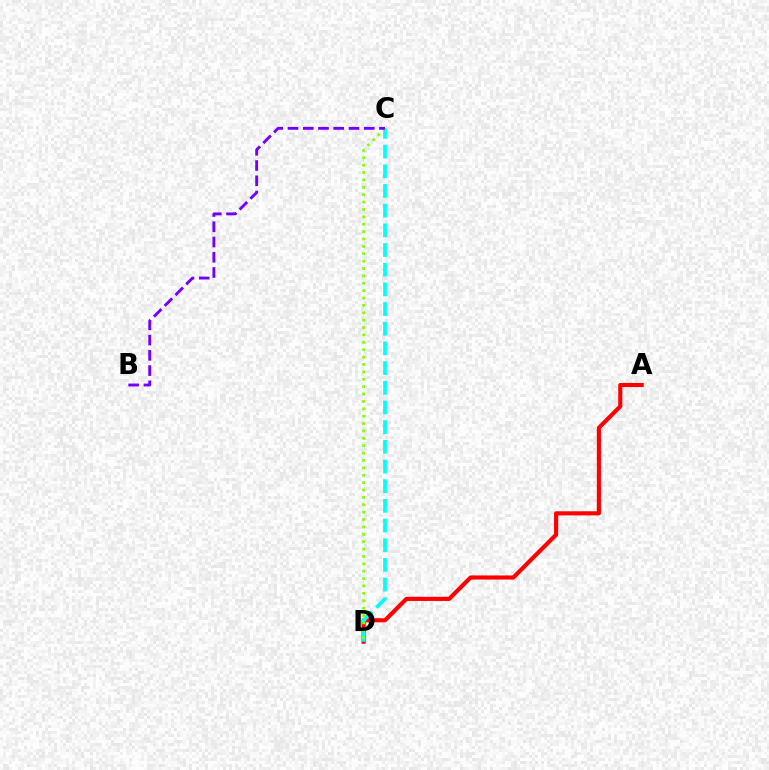{('A', 'D'): [{'color': '#ff0000', 'line_style': 'solid', 'thickness': 2.97}], ('C', 'D'): [{'color': '#00fff6', 'line_style': 'dashed', 'thickness': 2.67}, {'color': '#84ff00', 'line_style': 'dotted', 'thickness': 2.01}], ('B', 'C'): [{'color': '#7200ff', 'line_style': 'dashed', 'thickness': 2.07}]}